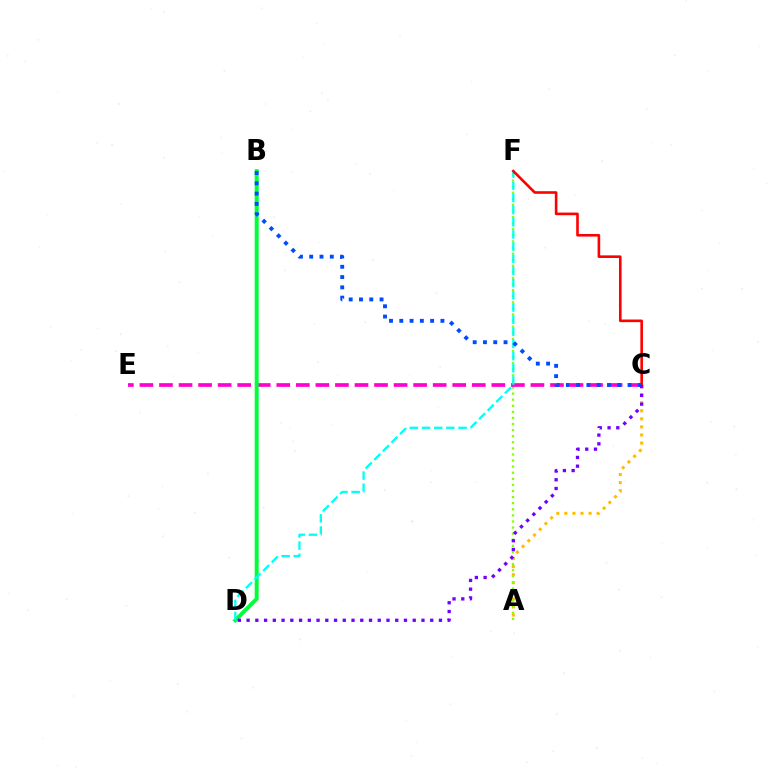{('A', 'C'): [{'color': '#ffbd00', 'line_style': 'dotted', 'thickness': 2.19}], ('A', 'F'): [{'color': '#84ff00', 'line_style': 'dotted', 'thickness': 1.65}], ('C', 'E'): [{'color': '#ff00cf', 'line_style': 'dashed', 'thickness': 2.66}], ('B', 'D'): [{'color': '#00ff39', 'line_style': 'solid', 'thickness': 2.85}], ('D', 'F'): [{'color': '#00fff6', 'line_style': 'dashed', 'thickness': 1.65}], ('C', 'F'): [{'color': '#ff0000', 'line_style': 'solid', 'thickness': 1.88}], ('B', 'C'): [{'color': '#004bff', 'line_style': 'dotted', 'thickness': 2.79}], ('C', 'D'): [{'color': '#7200ff', 'line_style': 'dotted', 'thickness': 2.38}]}